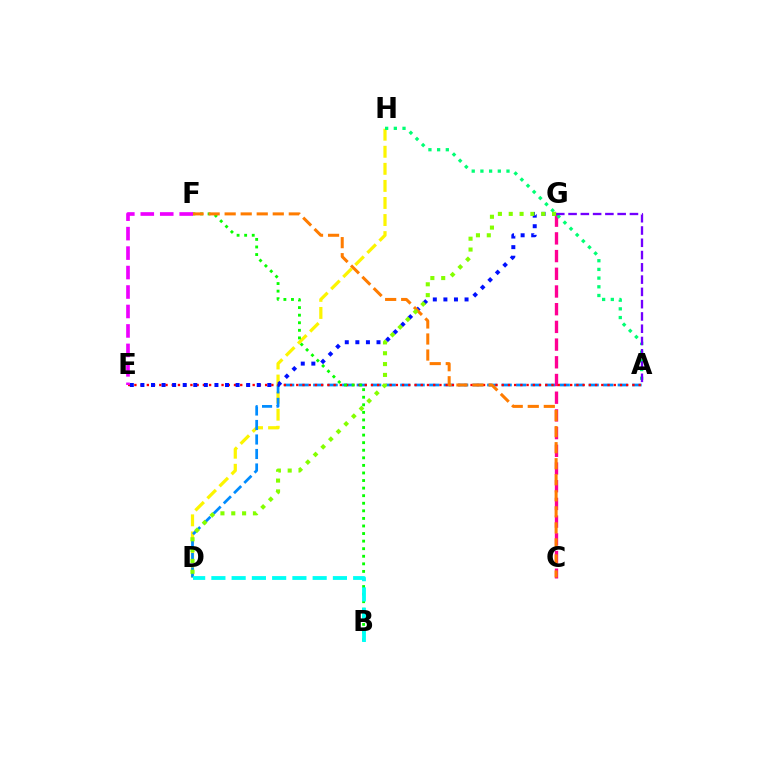{('D', 'H'): [{'color': '#fcf500', 'line_style': 'dashed', 'thickness': 2.32}], ('A', 'D'): [{'color': '#008cff', 'line_style': 'dashed', 'thickness': 1.97}], ('C', 'G'): [{'color': '#ff0094', 'line_style': 'dashed', 'thickness': 2.4}], ('A', 'E'): [{'color': '#ff0000', 'line_style': 'dotted', 'thickness': 1.69}], ('B', 'F'): [{'color': '#08ff00', 'line_style': 'dotted', 'thickness': 2.06}], ('A', 'H'): [{'color': '#00ff74', 'line_style': 'dotted', 'thickness': 2.36}], ('E', 'G'): [{'color': '#0010ff', 'line_style': 'dotted', 'thickness': 2.87}], ('C', 'F'): [{'color': '#ff7c00', 'line_style': 'dashed', 'thickness': 2.18}], ('B', 'D'): [{'color': '#00fff6', 'line_style': 'dashed', 'thickness': 2.75}], ('A', 'G'): [{'color': '#7200ff', 'line_style': 'dashed', 'thickness': 1.67}], ('D', 'G'): [{'color': '#84ff00', 'line_style': 'dotted', 'thickness': 2.94}], ('E', 'F'): [{'color': '#ee00ff', 'line_style': 'dashed', 'thickness': 2.64}]}